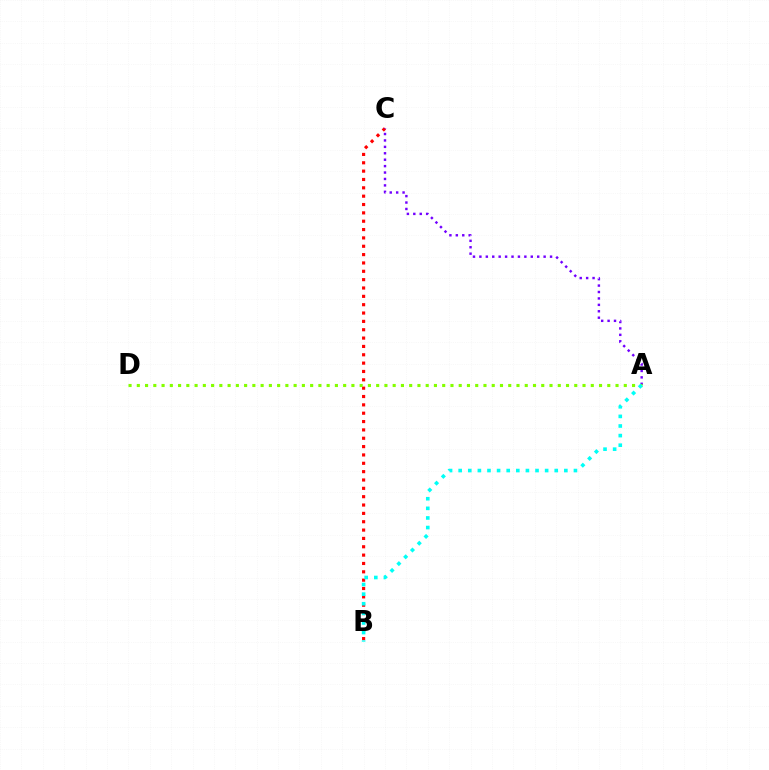{('B', 'C'): [{'color': '#ff0000', 'line_style': 'dotted', 'thickness': 2.27}], ('A', 'C'): [{'color': '#7200ff', 'line_style': 'dotted', 'thickness': 1.75}], ('A', 'D'): [{'color': '#84ff00', 'line_style': 'dotted', 'thickness': 2.24}], ('A', 'B'): [{'color': '#00fff6', 'line_style': 'dotted', 'thickness': 2.61}]}